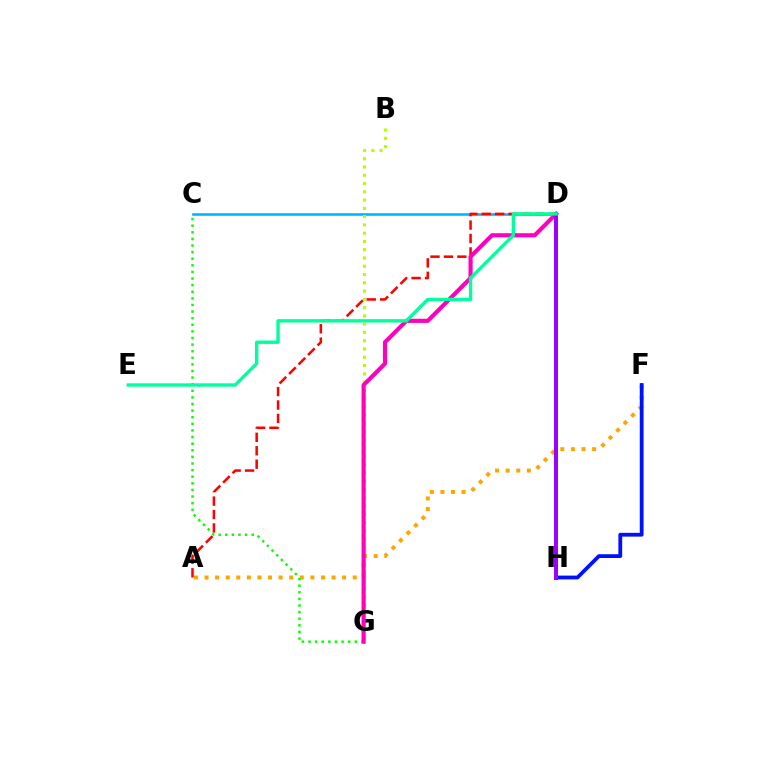{('C', 'D'): [{'color': '#00b5ff', 'line_style': 'solid', 'thickness': 1.87}], ('A', 'D'): [{'color': '#ff0000', 'line_style': 'dashed', 'thickness': 1.82}], ('B', 'G'): [{'color': '#b3ff00', 'line_style': 'dotted', 'thickness': 2.25}], ('A', 'F'): [{'color': '#ffa500', 'line_style': 'dotted', 'thickness': 2.88}], ('C', 'G'): [{'color': '#08ff00', 'line_style': 'dotted', 'thickness': 1.79}], ('F', 'H'): [{'color': '#0010ff', 'line_style': 'solid', 'thickness': 2.73}], ('D', 'G'): [{'color': '#ff00bd', 'line_style': 'solid', 'thickness': 2.98}], ('D', 'H'): [{'color': '#9b00ff', 'line_style': 'solid', 'thickness': 2.85}], ('D', 'E'): [{'color': '#00ff9d', 'line_style': 'solid', 'thickness': 2.43}]}